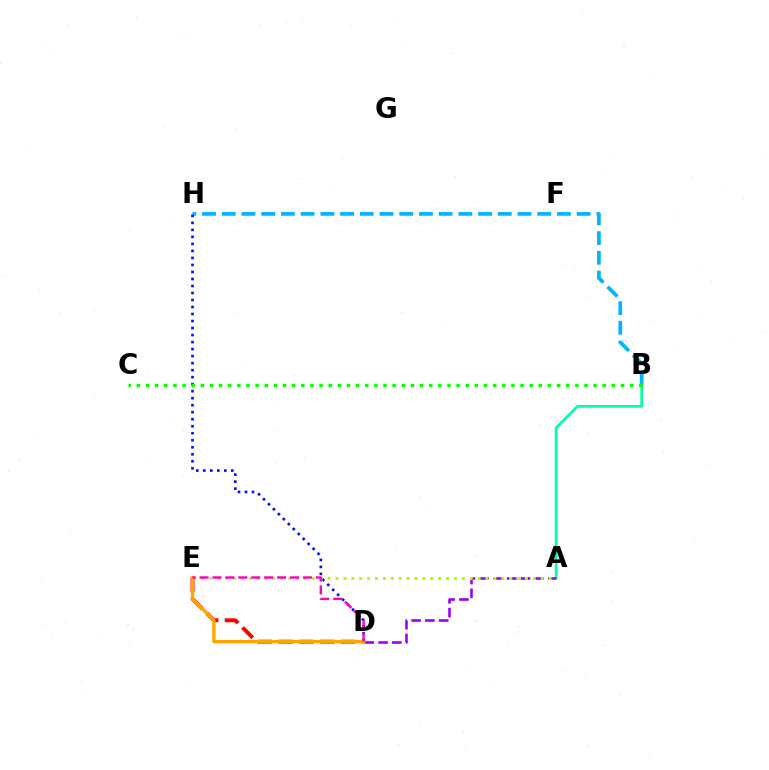{('B', 'H'): [{'color': '#00b5ff', 'line_style': 'dashed', 'thickness': 2.68}], ('A', 'B'): [{'color': '#00ff9d', 'line_style': 'solid', 'thickness': 1.91}], ('D', 'H'): [{'color': '#0010ff', 'line_style': 'dotted', 'thickness': 1.91}], ('B', 'C'): [{'color': '#08ff00', 'line_style': 'dotted', 'thickness': 2.48}], ('D', 'E'): [{'color': '#ff0000', 'line_style': 'dashed', 'thickness': 2.83}, {'color': '#ffa500', 'line_style': 'solid', 'thickness': 2.4}, {'color': '#ff00bd', 'line_style': 'dashed', 'thickness': 1.75}], ('A', 'D'): [{'color': '#9b00ff', 'line_style': 'dashed', 'thickness': 1.87}], ('A', 'E'): [{'color': '#b3ff00', 'line_style': 'dotted', 'thickness': 2.14}]}